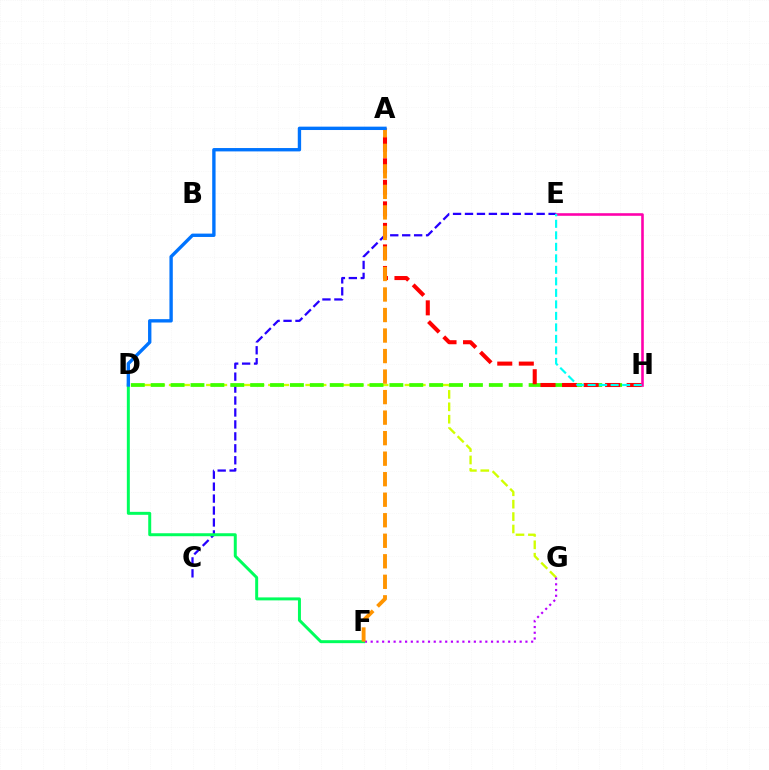{('C', 'E'): [{'color': '#2500ff', 'line_style': 'dashed', 'thickness': 1.62}], ('D', 'F'): [{'color': '#00ff5c', 'line_style': 'solid', 'thickness': 2.14}], ('D', 'G'): [{'color': '#d1ff00', 'line_style': 'dashed', 'thickness': 1.69}], ('D', 'H'): [{'color': '#3dff00', 'line_style': 'dashed', 'thickness': 2.7}], ('F', 'G'): [{'color': '#b900ff', 'line_style': 'dotted', 'thickness': 1.56}], ('A', 'H'): [{'color': '#ff0000', 'line_style': 'dashed', 'thickness': 2.93}], ('A', 'F'): [{'color': '#ff9400', 'line_style': 'dashed', 'thickness': 2.79}], ('E', 'H'): [{'color': '#ff00ac', 'line_style': 'solid', 'thickness': 1.87}, {'color': '#00fff6', 'line_style': 'dashed', 'thickness': 1.56}], ('A', 'D'): [{'color': '#0074ff', 'line_style': 'solid', 'thickness': 2.42}]}